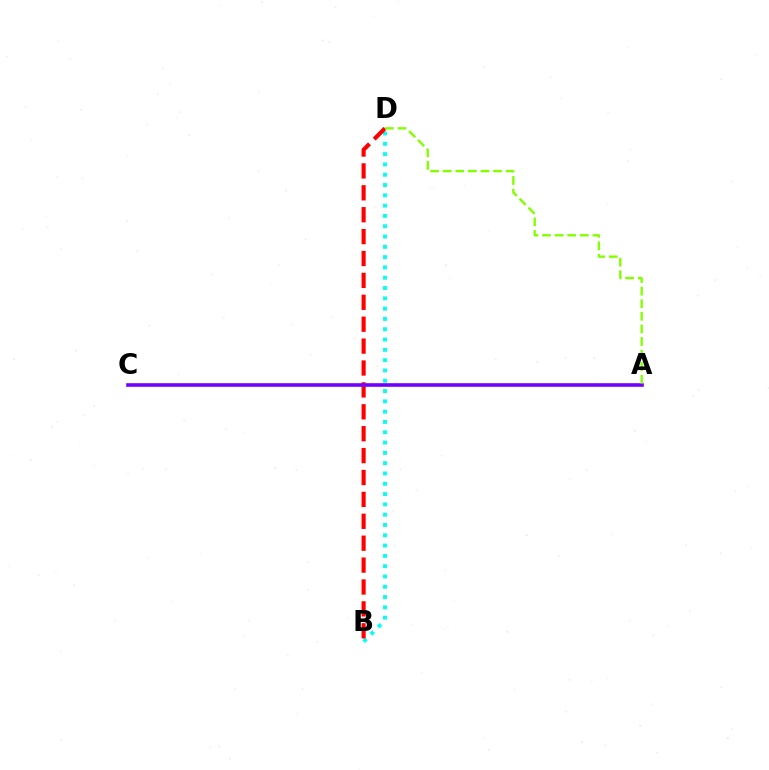{('B', 'D'): [{'color': '#00fff6', 'line_style': 'dotted', 'thickness': 2.8}, {'color': '#ff0000', 'line_style': 'dashed', 'thickness': 2.97}], ('A', 'C'): [{'color': '#7200ff', 'line_style': 'solid', 'thickness': 2.6}], ('A', 'D'): [{'color': '#84ff00', 'line_style': 'dashed', 'thickness': 1.71}]}